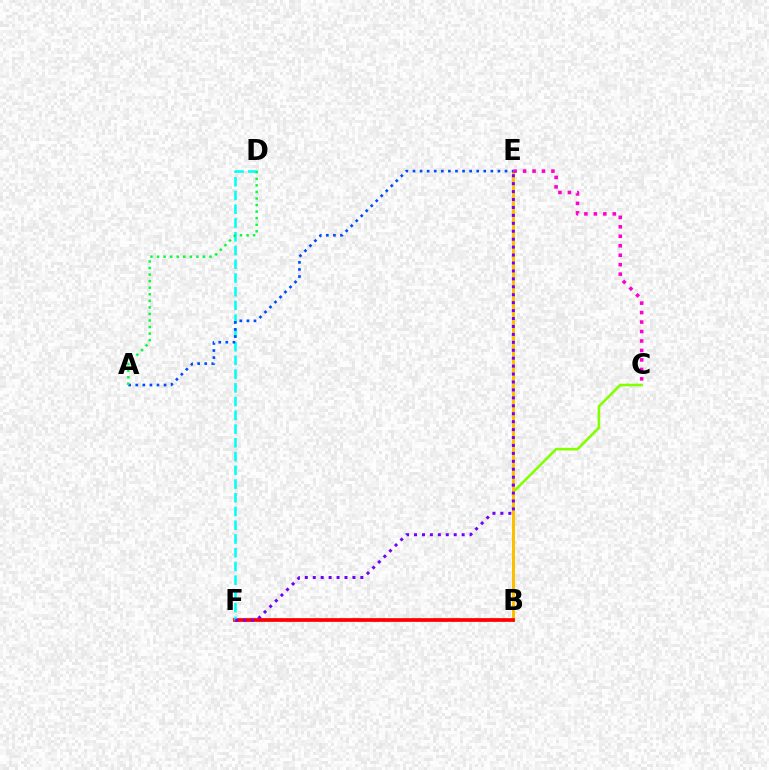{('B', 'C'): [{'color': '#84ff00', 'line_style': 'solid', 'thickness': 1.88}], ('B', 'E'): [{'color': '#ffbd00', 'line_style': 'solid', 'thickness': 2.1}], ('B', 'F'): [{'color': '#ff0000', 'line_style': 'solid', 'thickness': 2.68}], ('D', 'F'): [{'color': '#00fff6', 'line_style': 'dashed', 'thickness': 1.87}], ('E', 'F'): [{'color': '#7200ff', 'line_style': 'dotted', 'thickness': 2.16}], ('C', 'E'): [{'color': '#ff00cf', 'line_style': 'dotted', 'thickness': 2.57}], ('A', 'E'): [{'color': '#004bff', 'line_style': 'dotted', 'thickness': 1.92}], ('A', 'D'): [{'color': '#00ff39', 'line_style': 'dotted', 'thickness': 1.78}]}